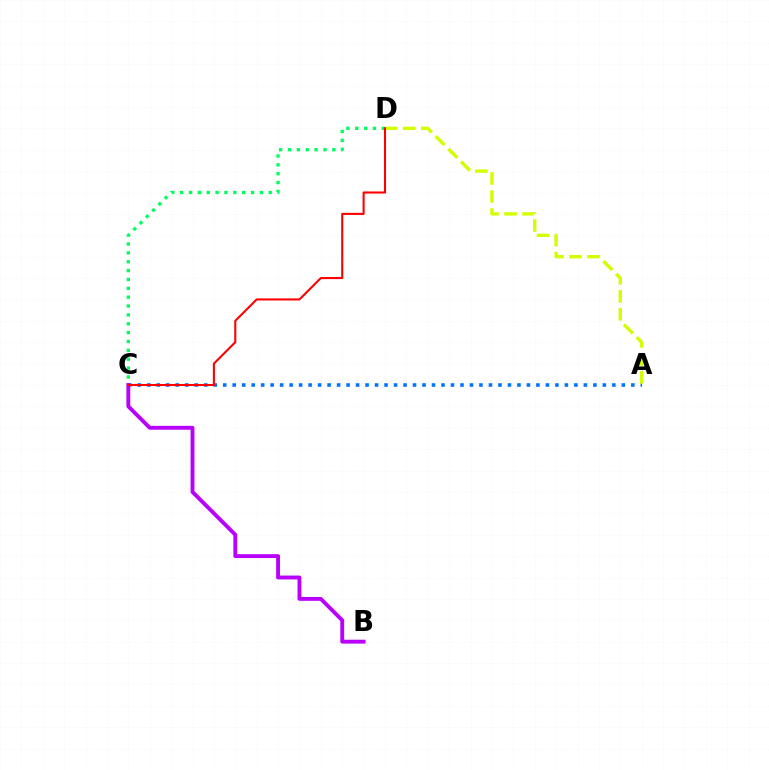{('A', 'C'): [{'color': '#0074ff', 'line_style': 'dotted', 'thickness': 2.58}], ('A', 'D'): [{'color': '#d1ff00', 'line_style': 'dashed', 'thickness': 2.44}], ('C', 'D'): [{'color': '#00ff5c', 'line_style': 'dotted', 'thickness': 2.41}, {'color': '#ff0000', 'line_style': 'solid', 'thickness': 1.5}], ('B', 'C'): [{'color': '#b900ff', 'line_style': 'solid', 'thickness': 2.79}]}